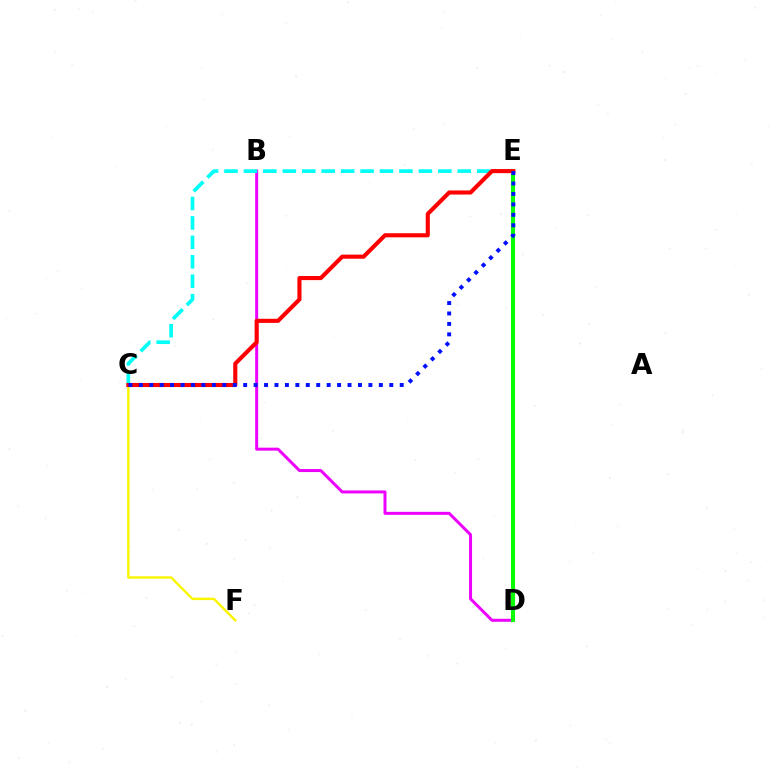{('B', 'D'): [{'color': '#ee00ff', 'line_style': 'solid', 'thickness': 2.16}], ('C', 'F'): [{'color': '#fcf500', 'line_style': 'solid', 'thickness': 1.73}], ('C', 'E'): [{'color': '#00fff6', 'line_style': 'dashed', 'thickness': 2.64}, {'color': '#ff0000', 'line_style': 'solid', 'thickness': 2.95}, {'color': '#0010ff', 'line_style': 'dotted', 'thickness': 2.84}], ('D', 'E'): [{'color': '#08ff00', 'line_style': 'solid', 'thickness': 2.94}]}